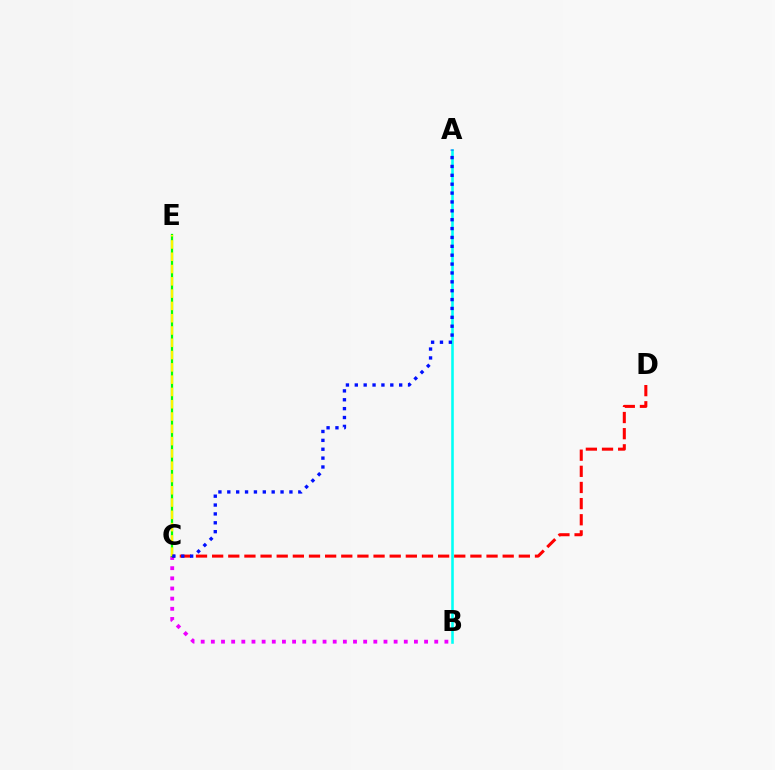{('B', 'C'): [{'color': '#ee00ff', 'line_style': 'dotted', 'thickness': 2.76}], ('A', 'B'): [{'color': '#00fff6', 'line_style': 'solid', 'thickness': 1.87}], ('C', 'E'): [{'color': '#08ff00', 'line_style': 'solid', 'thickness': 1.64}, {'color': '#fcf500', 'line_style': 'dashed', 'thickness': 1.67}], ('C', 'D'): [{'color': '#ff0000', 'line_style': 'dashed', 'thickness': 2.19}], ('A', 'C'): [{'color': '#0010ff', 'line_style': 'dotted', 'thickness': 2.41}]}